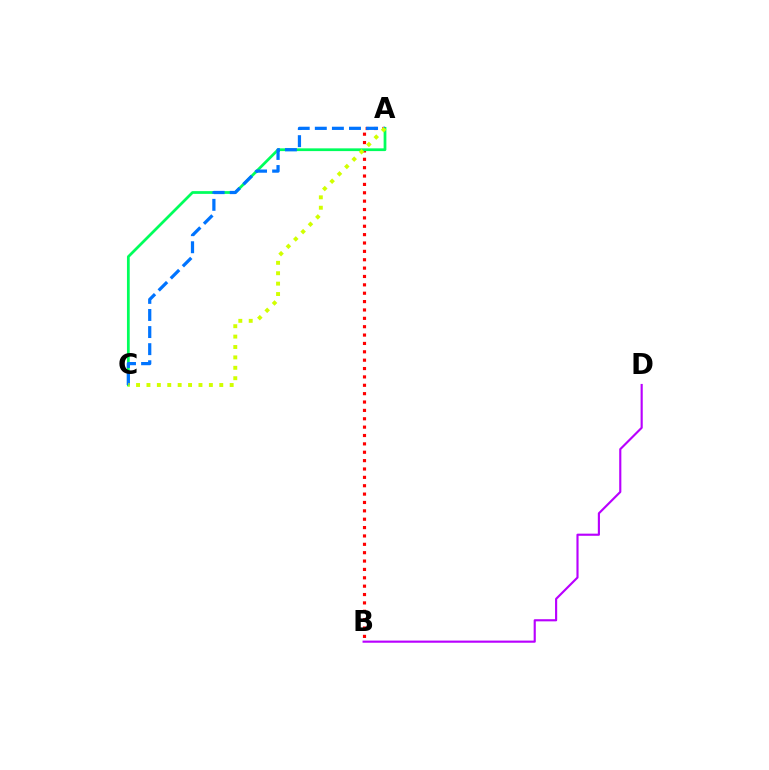{('B', 'D'): [{'color': '#b900ff', 'line_style': 'solid', 'thickness': 1.54}], ('A', 'B'): [{'color': '#ff0000', 'line_style': 'dotted', 'thickness': 2.27}], ('A', 'C'): [{'color': '#00ff5c', 'line_style': 'solid', 'thickness': 1.98}, {'color': '#0074ff', 'line_style': 'dashed', 'thickness': 2.32}, {'color': '#d1ff00', 'line_style': 'dotted', 'thickness': 2.83}]}